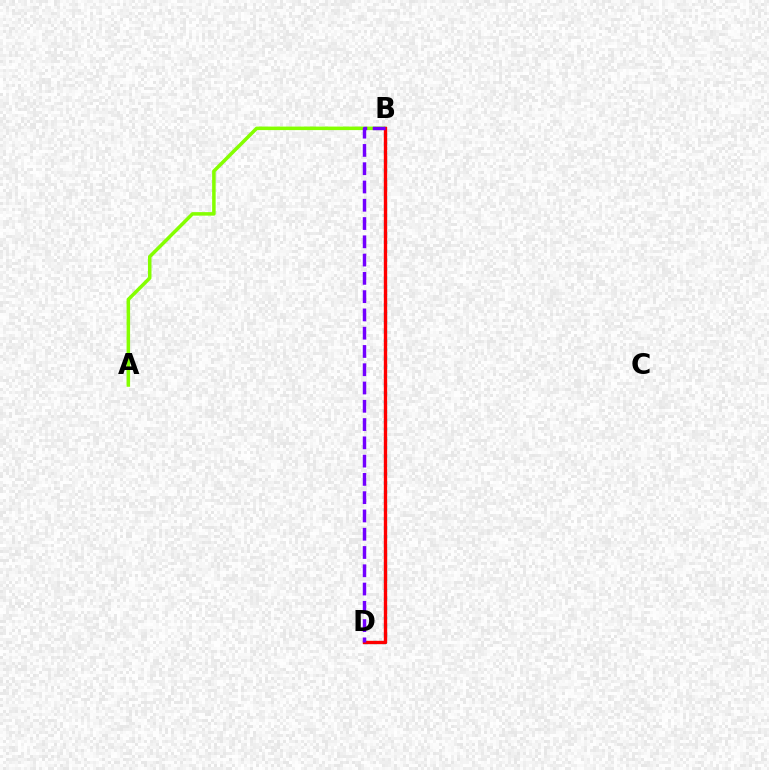{('A', 'B'): [{'color': '#84ff00', 'line_style': 'solid', 'thickness': 2.53}], ('B', 'D'): [{'color': '#00fff6', 'line_style': 'dotted', 'thickness': 2.43}, {'color': '#ff0000', 'line_style': 'solid', 'thickness': 2.42}, {'color': '#7200ff', 'line_style': 'dashed', 'thickness': 2.48}]}